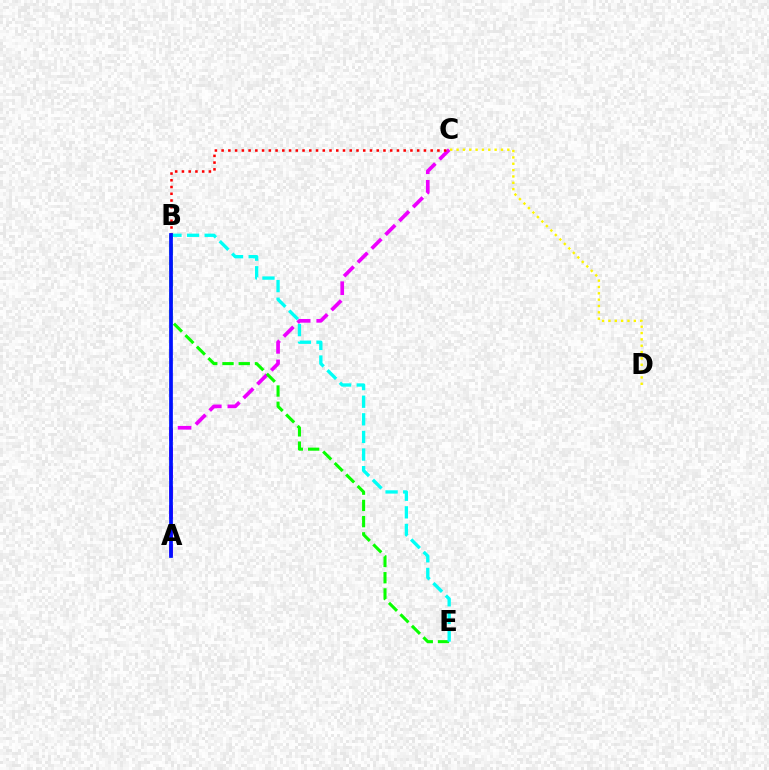{('A', 'C'): [{'color': '#ee00ff', 'line_style': 'dashed', 'thickness': 2.66}], ('B', 'E'): [{'color': '#08ff00', 'line_style': 'dashed', 'thickness': 2.21}, {'color': '#00fff6', 'line_style': 'dashed', 'thickness': 2.39}], ('B', 'C'): [{'color': '#ff0000', 'line_style': 'dotted', 'thickness': 1.83}], ('C', 'D'): [{'color': '#fcf500', 'line_style': 'dotted', 'thickness': 1.72}], ('A', 'B'): [{'color': '#0010ff', 'line_style': 'solid', 'thickness': 2.68}]}